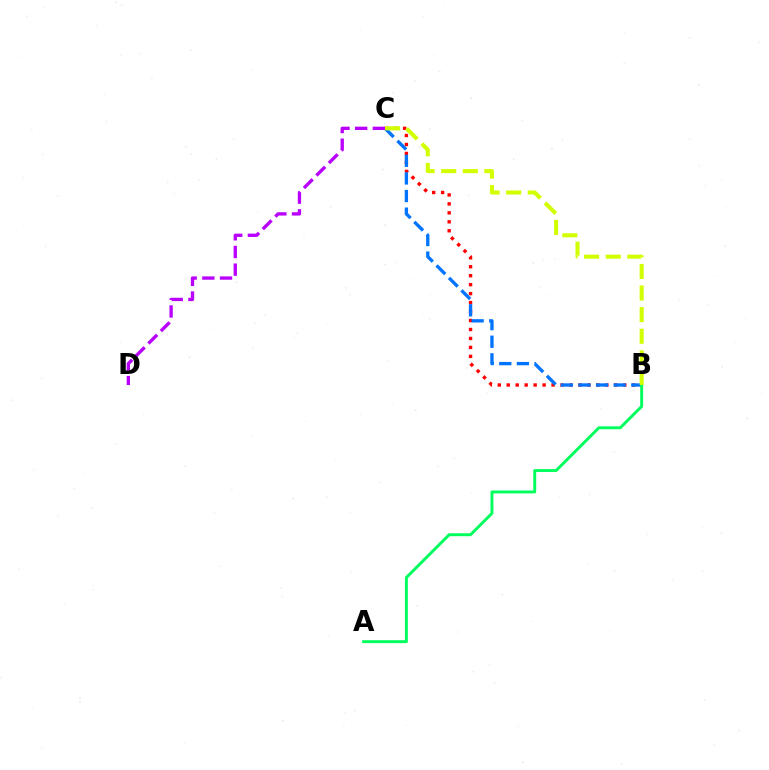{('B', 'C'): [{'color': '#ff0000', 'line_style': 'dotted', 'thickness': 2.44}, {'color': '#0074ff', 'line_style': 'dashed', 'thickness': 2.39}, {'color': '#d1ff00', 'line_style': 'dashed', 'thickness': 2.93}], ('C', 'D'): [{'color': '#b900ff', 'line_style': 'dashed', 'thickness': 2.4}], ('A', 'B'): [{'color': '#00ff5c', 'line_style': 'solid', 'thickness': 2.11}]}